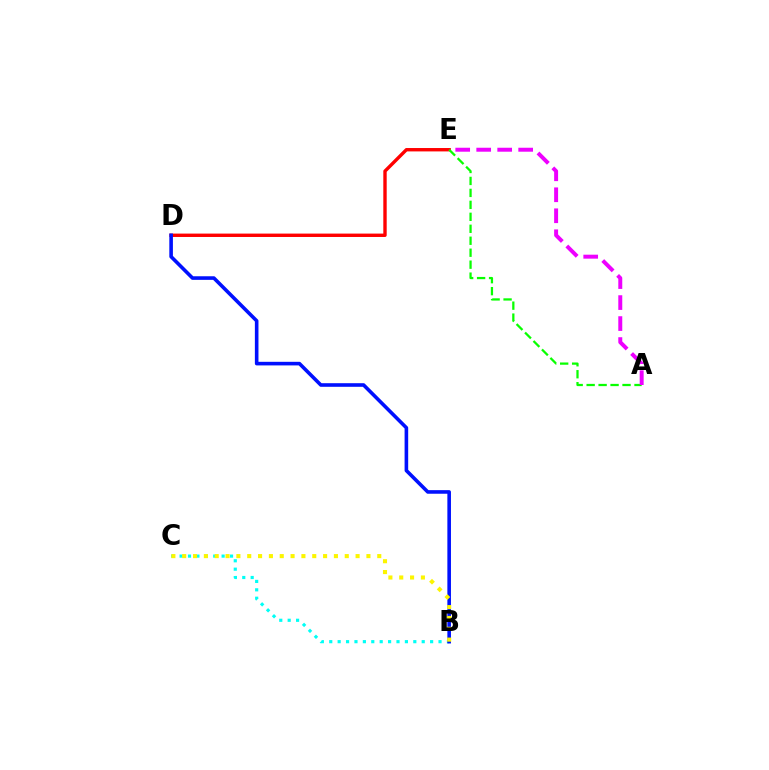{('D', 'E'): [{'color': '#ff0000', 'line_style': 'solid', 'thickness': 2.44}], ('B', 'C'): [{'color': '#00fff6', 'line_style': 'dotted', 'thickness': 2.28}, {'color': '#fcf500', 'line_style': 'dotted', 'thickness': 2.94}], ('A', 'E'): [{'color': '#08ff00', 'line_style': 'dashed', 'thickness': 1.63}, {'color': '#ee00ff', 'line_style': 'dashed', 'thickness': 2.85}], ('B', 'D'): [{'color': '#0010ff', 'line_style': 'solid', 'thickness': 2.59}]}